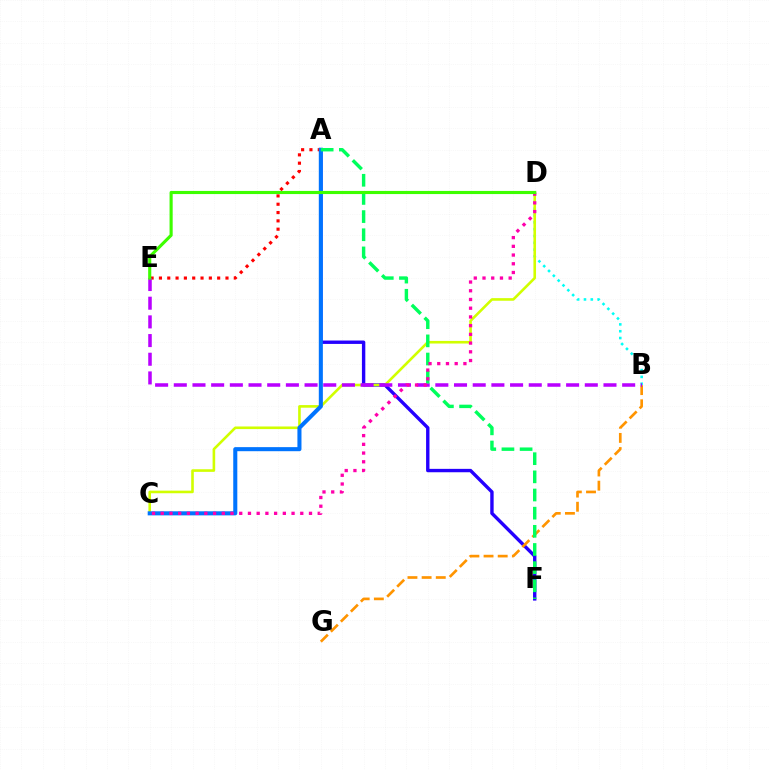{('B', 'D'): [{'color': '#00fff6', 'line_style': 'dotted', 'thickness': 1.85}], ('A', 'F'): [{'color': '#2500ff', 'line_style': 'solid', 'thickness': 2.44}, {'color': '#00ff5c', 'line_style': 'dashed', 'thickness': 2.47}], ('A', 'E'): [{'color': '#ff0000', 'line_style': 'dotted', 'thickness': 2.26}], ('B', 'G'): [{'color': '#ff9400', 'line_style': 'dashed', 'thickness': 1.92}], ('C', 'D'): [{'color': '#d1ff00', 'line_style': 'solid', 'thickness': 1.88}, {'color': '#ff00ac', 'line_style': 'dotted', 'thickness': 2.37}], ('B', 'E'): [{'color': '#b900ff', 'line_style': 'dashed', 'thickness': 2.54}], ('A', 'C'): [{'color': '#0074ff', 'line_style': 'solid', 'thickness': 2.93}], ('D', 'E'): [{'color': '#3dff00', 'line_style': 'solid', 'thickness': 2.25}]}